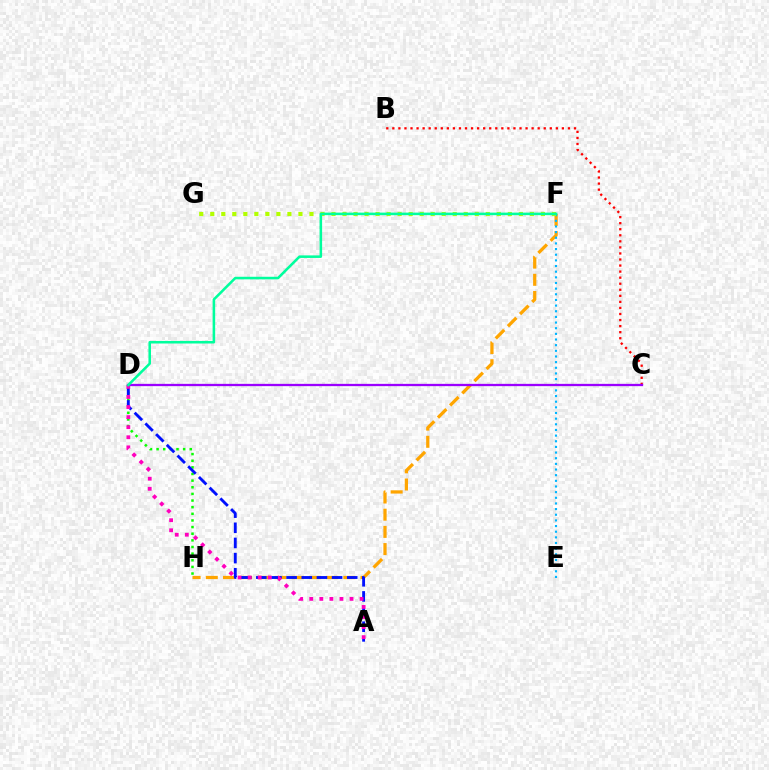{('D', 'H'): [{'color': '#08ff00', 'line_style': 'dotted', 'thickness': 1.8}], ('F', 'H'): [{'color': '#ffa500', 'line_style': 'dashed', 'thickness': 2.34}], ('B', 'C'): [{'color': '#ff0000', 'line_style': 'dotted', 'thickness': 1.65}], ('E', 'F'): [{'color': '#00b5ff', 'line_style': 'dotted', 'thickness': 1.54}], ('F', 'G'): [{'color': '#b3ff00', 'line_style': 'dotted', 'thickness': 2.99}], ('A', 'D'): [{'color': '#0010ff', 'line_style': 'dashed', 'thickness': 2.06}, {'color': '#ff00bd', 'line_style': 'dotted', 'thickness': 2.74}], ('C', 'D'): [{'color': '#9b00ff', 'line_style': 'solid', 'thickness': 1.65}], ('D', 'F'): [{'color': '#00ff9d', 'line_style': 'solid', 'thickness': 1.84}]}